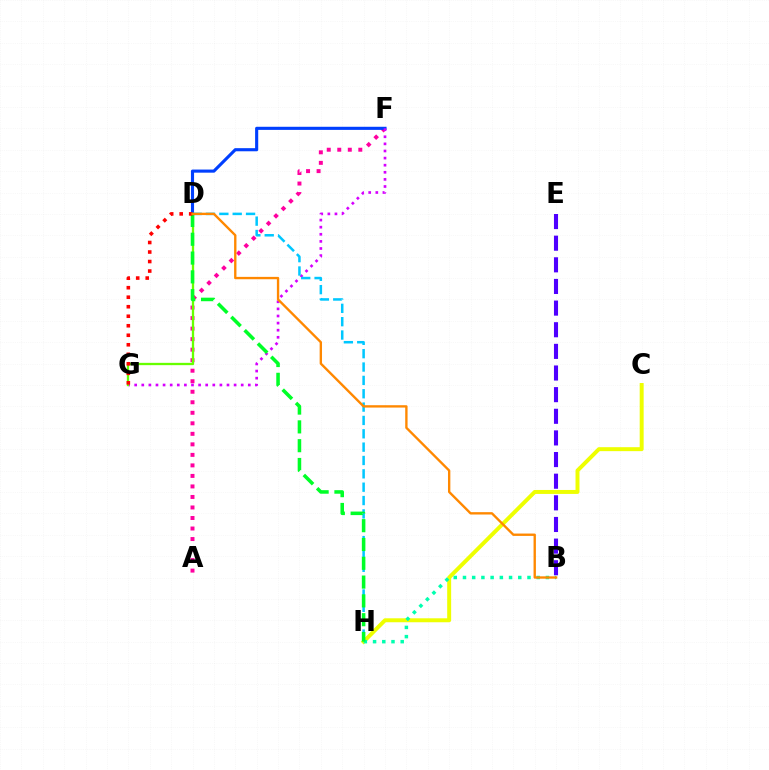{('A', 'F'): [{'color': '#ff00a0', 'line_style': 'dotted', 'thickness': 2.86}], ('B', 'E'): [{'color': '#4f00ff', 'line_style': 'dashed', 'thickness': 2.94}], ('D', 'F'): [{'color': '#003fff', 'line_style': 'solid', 'thickness': 2.24}], ('C', 'H'): [{'color': '#eeff00', 'line_style': 'solid', 'thickness': 2.85}], ('F', 'G'): [{'color': '#d600ff', 'line_style': 'dotted', 'thickness': 1.93}], ('B', 'H'): [{'color': '#00ffaf', 'line_style': 'dotted', 'thickness': 2.5}], ('D', 'H'): [{'color': '#00c7ff', 'line_style': 'dashed', 'thickness': 1.81}, {'color': '#00ff27', 'line_style': 'dashed', 'thickness': 2.55}], ('D', 'G'): [{'color': '#66ff00', 'line_style': 'solid', 'thickness': 1.67}, {'color': '#ff0000', 'line_style': 'dotted', 'thickness': 2.58}], ('B', 'D'): [{'color': '#ff8800', 'line_style': 'solid', 'thickness': 1.7}]}